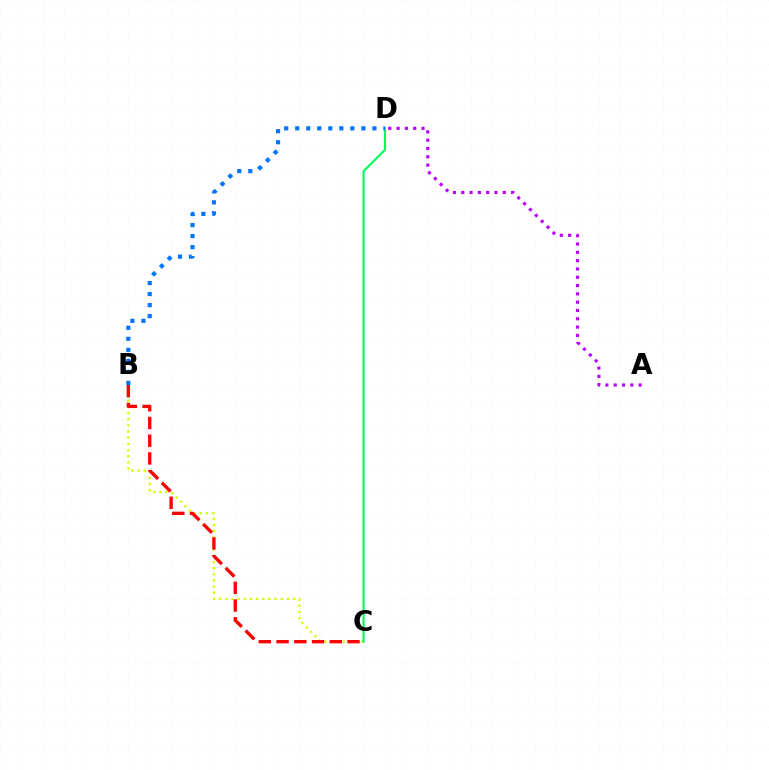{('B', 'C'): [{'color': '#d1ff00', 'line_style': 'dotted', 'thickness': 1.67}, {'color': '#ff0000', 'line_style': 'dashed', 'thickness': 2.41}], ('C', 'D'): [{'color': '#00ff5c', 'line_style': 'solid', 'thickness': 1.53}], ('A', 'D'): [{'color': '#b900ff', 'line_style': 'dotted', 'thickness': 2.26}], ('B', 'D'): [{'color': '#0074ff', 'line_style': 'dotted', 'thickness': 3.0}]}